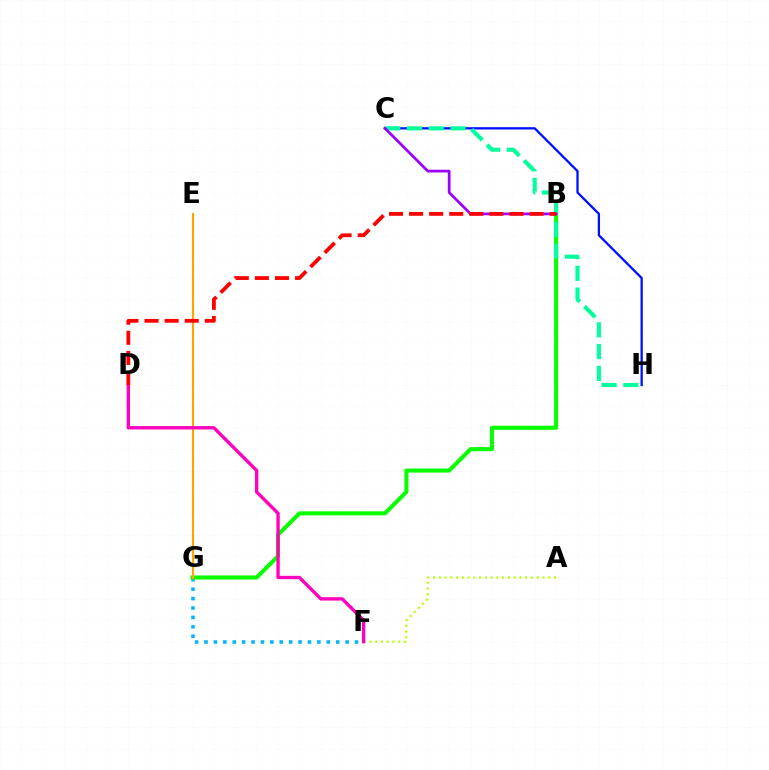{('F', 'G'): [{'color': '#00b5ff', 'line_style': 'dotted', 'thickness': 2.56}], ('B', 'G'): [{'color': '#08ff00', 'line_style': 'solid', 'thickness': 2.93}], ('C', 'H'): [{'color': '#0010ff', 'line_style': 'solid', 'thickness': 1.64}, {'color': '#00ff9d', 'line_style': 'dashed', 'thickness': 2.96}], ('E', 'G'): [{'color': '#ffa500', 'line_style': 'solid', 'thickness': 1.54}], ('A', 'F'): [{'color': '#b3ff00', 'line_style': 'dotted', 'thickness': 1.57}], ('D', 'F'): [{'color': '#ff00bd', 'line_style': 'solid', 'thickness': 2.42}], ('B', 'C'): [{'color': '#9b00ff', 'line_style': 'solid', 'thickness': 1.97}], ('B', 'D'): [{'color': '#ff0000', 'line_style': 'dashed', 'thickness': 2.73}]}